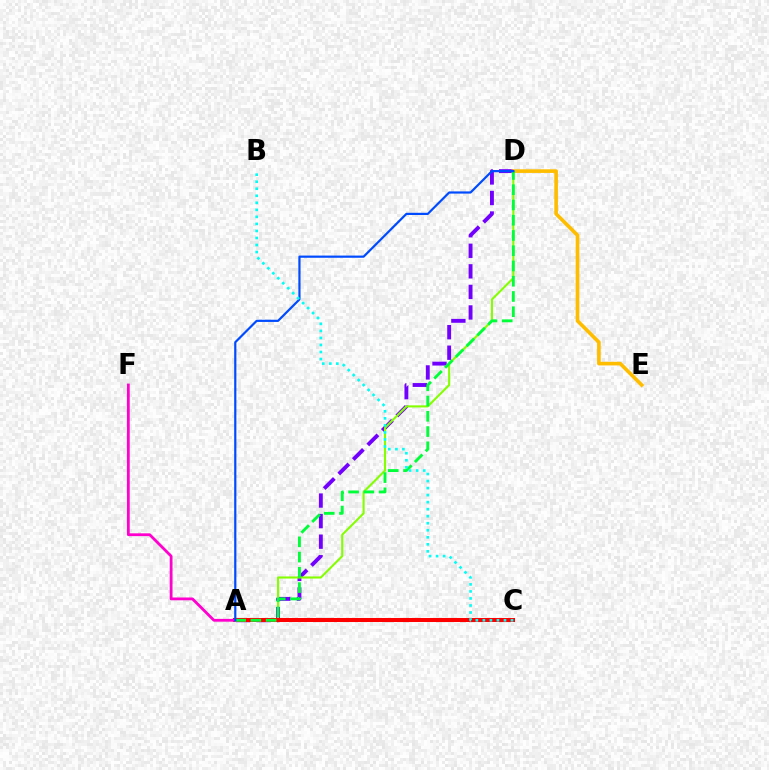{('A', 'D'): [{'color': '#7200ff', 'line_style': 'dashed', 'thickness': 2.79}, {'color': '#84ff00', 'line_style': 'solid', 'thickness': 1.51}, {'color': '#00ff39', 'line_style': 'dashed', 'thickness': 2.07}, {'color': '#004bff', 'line_style': 'solid', 'thickness': 1.58}], ('D', 'E'): [{'color': '#ffbd00', 'line_style': 'solid', 'thickness': 2.62}], ('A', 'C'): [{'color': '#ff0000', 'line_style': 'solid', 'thickness': 2.9}], ('A', 'F'): [{'color': '#ff00cf', 'line_style': 'solid', 'thickness': 2.02}], ('B', 'C'): [{'color': '#00fff6', 'line_style': 'dotted', 'thickness': 1.91}]}